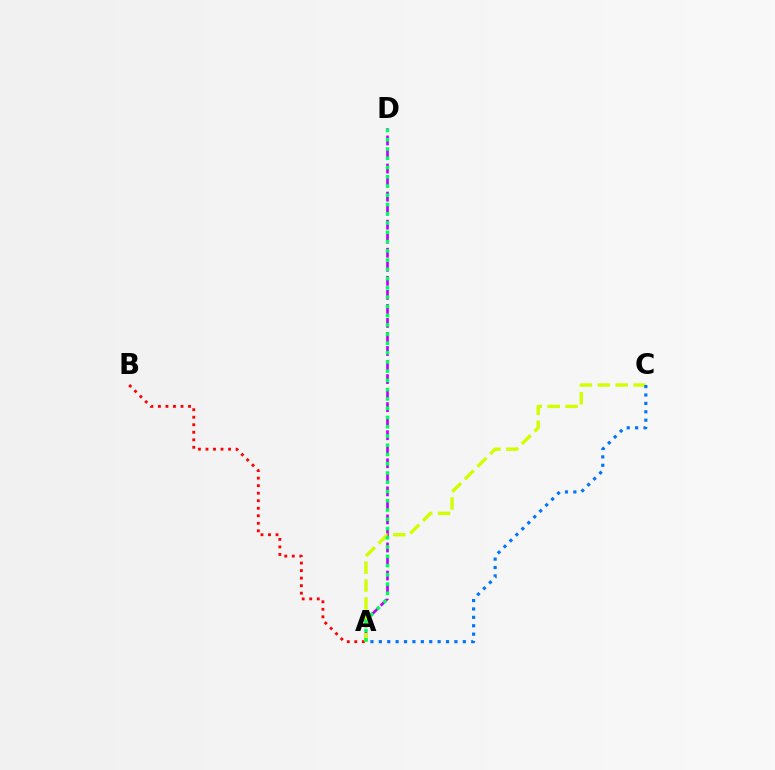{('A', 'D'): [{'color': '#b900ff', 'line_style': 'dashed', 'thickness': 1.91}, {'color': '#00ff5c', 'line_style': 'dotted', 'thickness': 2.52}], ('A', 'B'): [{'color': '#ff0000', 'line_style': 'dotted', 'thickness': 2.05}], ('A', 'C'): [{'color': '#d1ff00', 'line_style': 'dashed', 'thickness': 2.43}, {'color': '#0074ff', 'line_style': 'dotted', 'thickness': 2.28}]}